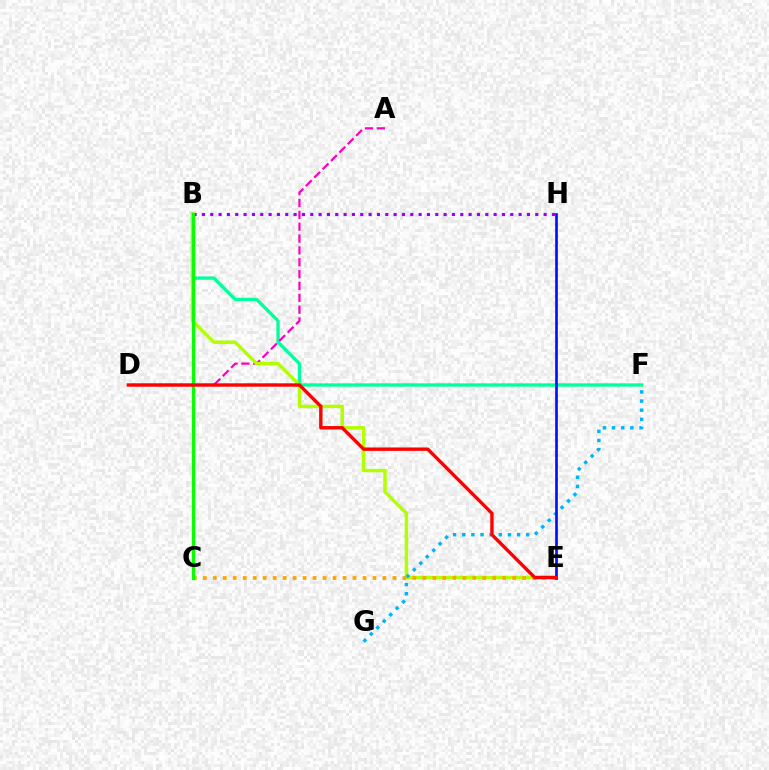{('B', 'F'): [{'color': '#00ff9d', 'line_style': 'solid', 'thickness': 2.39}], ('A', 'D'): [{'color': '#ff00bd', 'line_style': 'dashed', 'thickness': 1.61}], ('B', 'H'): [{'color': '#9b00ff', 'line_style': 'dotted', 'thickness': 2.26}], ('B', 'E'): [{'color': '#b3ff00', 'line_style': 'solid', 'thickness': 2.48}], ('F', 'G'): [{'color': '#00b5ff', 'line_style': 'dotted', 'thickness': 2.48}], ('C', 'E'): [{'color': '#ffa500', 'line_style': 'dotted', 'thickness': 2.71}], ('E', 'H'): [{'color': '#0010ff', 'line_style': 'solid', 'thickness': 1.92}], ('B', 'C'): [{'color': '#08ff00', 'line_style': 'solid', 'thickness': 2.37}], ('D', 'E'): [{'color': '#ff0000', 'line_style': 'solid', 'thickness': 2.44}]}